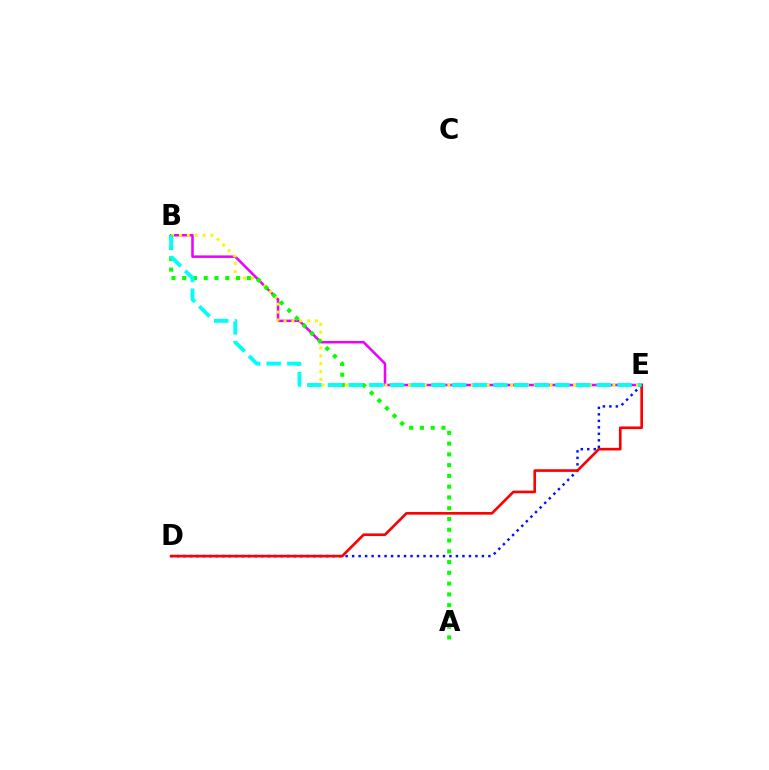{('B', 'E'): [{'color': '#ee00ff', 'line_style': 'solid', 'thickness': 1.82}, {'color': '#fcf500', 'line_style': 'dotted', 'thickness': 2.14}, {'color': '#00fff6', 'line_style': 'dashed', 'thickness': 2.81}], ('D', 'E'): [{'color': '#0010ff', 'line_style': 'dotted', 'thickness': 1.76}, {'color': '#ff0000', 'line_style': 'solid', 'thickness': 1.91}], ('A', 'B'): [{'color': '#08ff00', 'line_style': 'dotted', 'thickness': 2.93}]}